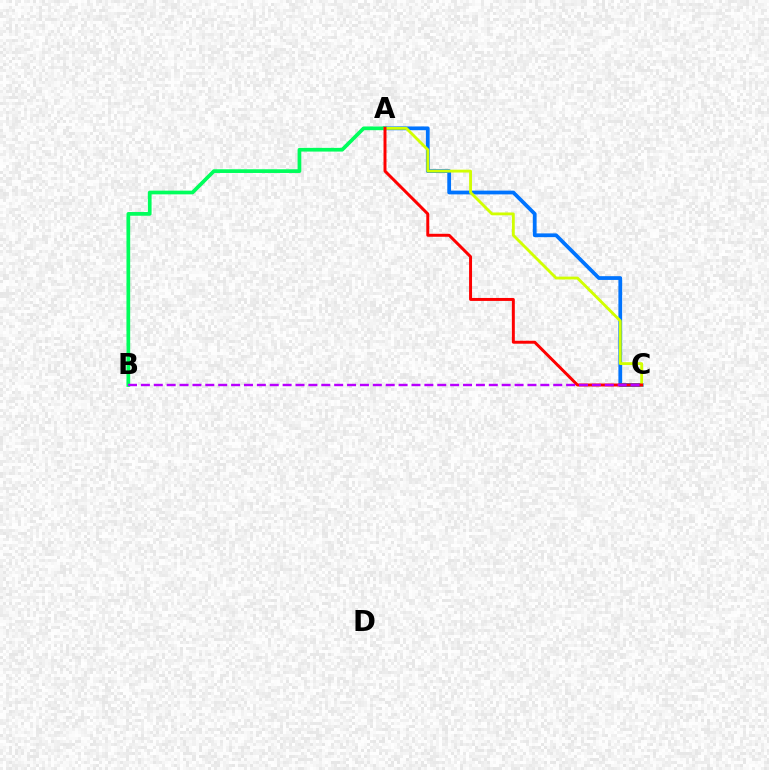{('A', 'C'): [{'color': '#0074ff', 'line_style': 'solid', 'thickness': 2.71}, {'color': '#d1ff00', 'line_style': 'solid', 'thickness': 2.04}, {'color': '#ff0000', 'line_style': 'solid', 'thickness': 2.13}], ('A', 'B'): [{'color': '#00ff5c', 'line_style': 'solid', 'thickness': 2.67}], ('B', 'C'): [{'color': '#b900ff', 'line_style': 'dashed', 'thickness': 1.75}]}